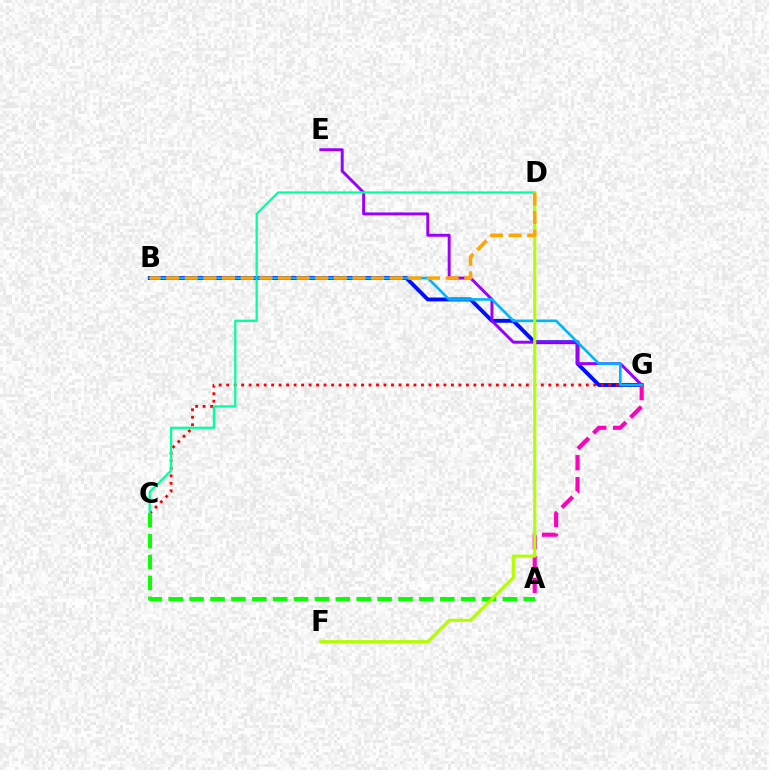{('B', 'G'): [{'color': '#0010ff', 'line_style': 'solid', 'thickness': 2.79}, {'color': '#00b5ff', 'line_style': 'solid', 'thickness': 1.88}], ('E', 'G'): [{'color': '#9b00ff', 'line_style': 'solid', 'thickness': 2.12}], ('A', 'G'): [{'color': '#ff00bd', 'line_style': 'dashed', 'thickness': 2.97}], ('C', 'G'): [{'color': '#ff0000', 'line_style': 'dotted', 'thickness': 2.04}], ('C', 'D'): [{'color': '#00ff9d', 'line_style': 'solid', 'thickness': 1.6}], ('A', 'C'): [{'color': '#08ff00', 'line_style': 'dashed', 'thickness': 2.84}], ('D', 'F'): [{'color': '#b3ff00', 'line_style': 'solid', 'thickness': 2.25}], ('B', 'D'): [{'color': '#ffa500', 'line_style': 'dashed', 'thickness': 2.53}]}